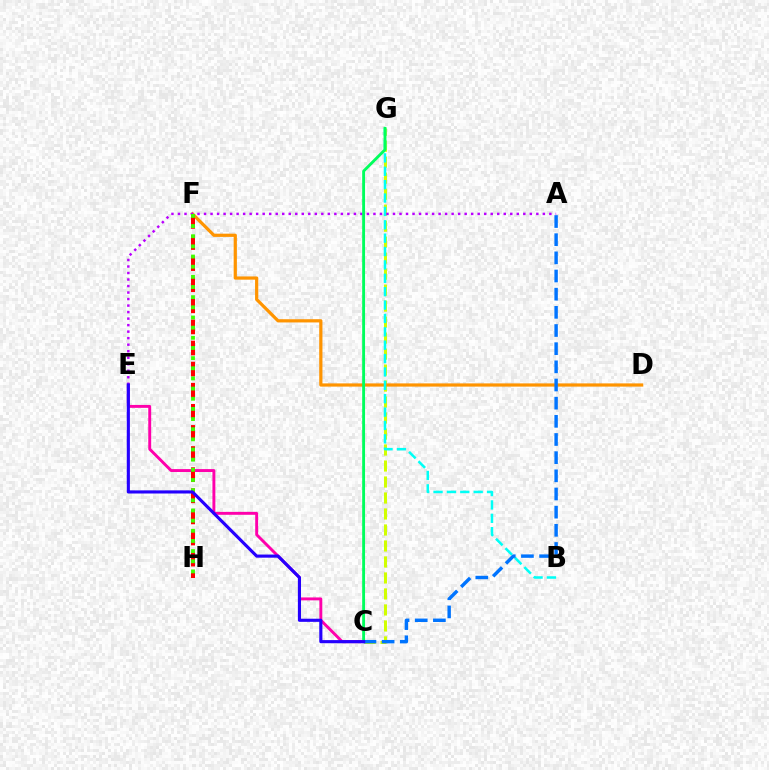{('C', 'G'): [{'color': '#d1ff00', 'line_style': 'dashed', 'thickness': 2.17}, {'color': '#00ff5c', 'line_style': 'solid', 'thickness': 2.06}], ('C', 'E'): [{'color': '#ff00ac', 'line_style': 'solid', 'thickness': 2.1}, {'color': '#2500ff', 'line_style': 'solid', 'thickness': 2.25}], ('D', 'F'): [{'color': '#ff9400', 'line_style': 'solid', 'thickness': 2.32}], ('B', 'G'): [{'color': '#00fff6', 'line_style': 'dashed', 'thickness': 1.82}], ('A', 'E'): [{'color': '#b900ff', 'line_style': 'dotted', 'thickness': 1.77}], ('F', 'H'): [{'color': '#ff0000', 'line_style': 'dashed', 'thickness': 2.87}, {'color': '#3dff00', 'line_style': 'dotted', 'thickness': 2.76}], ('A', 'C'): [{'color': '#0074ff', 'line_style': 'dashed', 'thickness': 2.47}]}